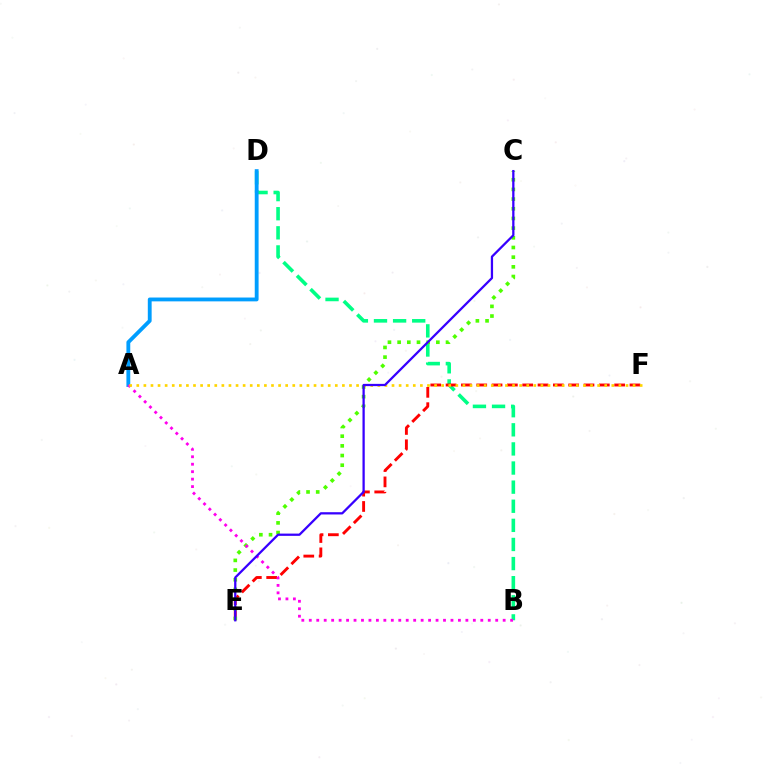{('B', 'D'): [{'color': '#00ff86', 'line_style': 'dashed', 'thickness': 2.6}], ('E', 'F'): [{'color': '#ff0000', 'line_style': 'dashed', 'thickness': 2.08}], ('C', 'E'): [{'color': '#4fff00', 'line_style': 'dotted', 'thickness': 2.63}, {'color': '#3700ff', 'line_style': 'solid', 'thickness': 1.63}], ('A', 'D'): [{'color': '#009eff', 'line_style': 'solid', 'thickness': 2.76}], ('A', 'B'): [{'color': '#ff00ed', 'line_style': 'dotted', 'thickness': 2.03}], ('A', 'F'): [{'color': '#ffd500', 'line_style': 'dotted', 'thickness': 1.93}]}